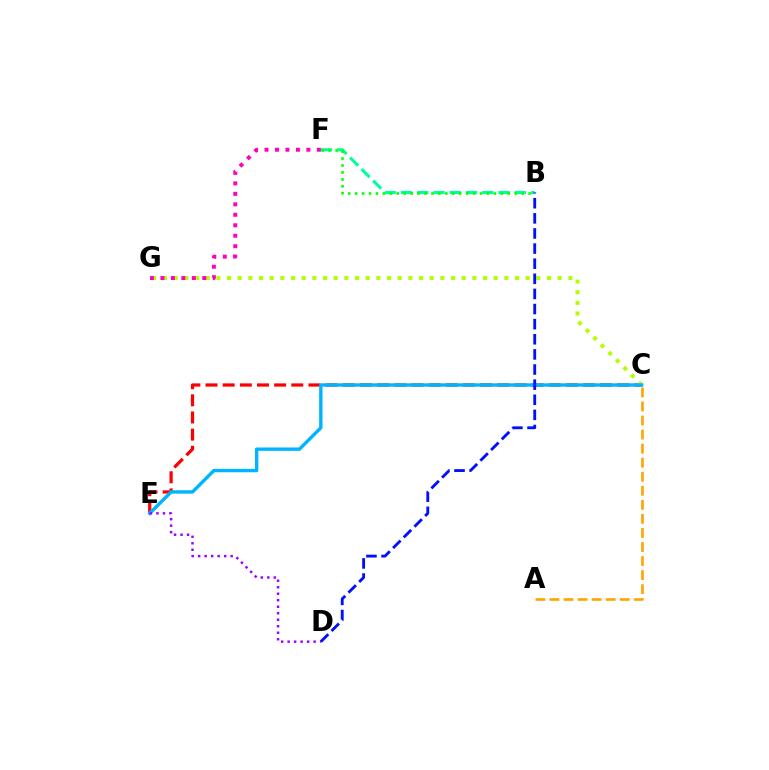{('B', 'F'): [{'color': '#00ff9d', 'line_style': 'dashed', 'thickness': 2.21}, {'color': '#08ff00', 'line_style': 'dotted', 'thickness': 1.89}], ('C', 'E'): [{'color': '#ff0000', 'line_style': 'dashed', 'thickness': 2.33}, {'color': '#00b5ff', 'line_style': 'solid', 'thickness': 2.44}], ('A', 'C'): [{'color': '#ffa500', 'line_style': 'dashed', 'thickness': 1.91}], ('C', 'G'): [{'color': '#b3ff00', 'line_style': 'dotted', 'thickness': 2.9}], ('D', 'E'): [{'color': '#9b00ff', 'line_style': 'dotted', 'thickness': 1.77}], ('F', 'G'): [{'color': '#ff00bd', 'line_style': 'dotted', 'thickness': 2.85}], ('B', 'D'): [{'color': '#0010ff', 'line_style': 'dashed', 'thickness': 2.05}]}